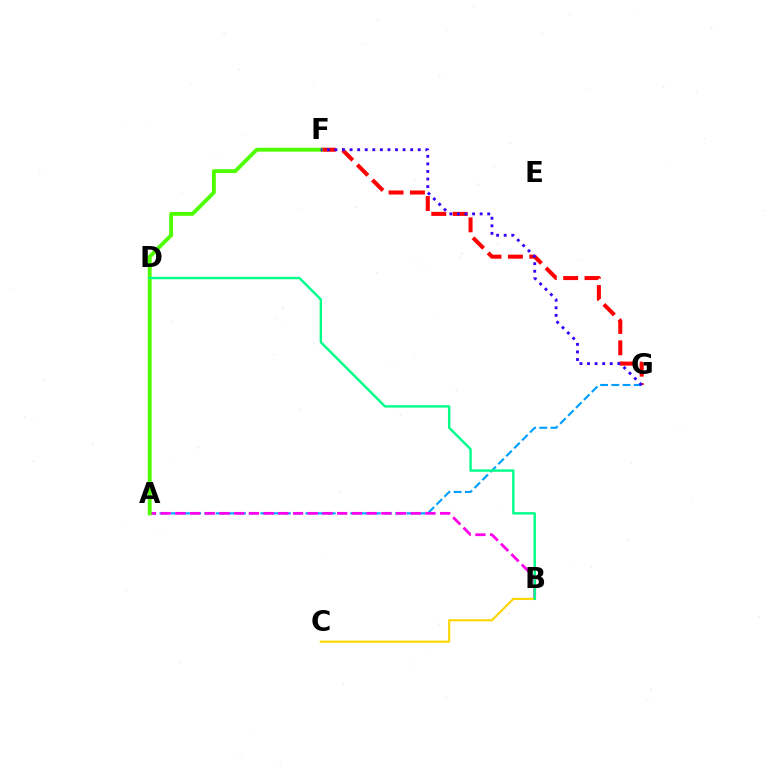{('F', 'G'): [{'color': '#ff0000', 'line_style': 'dashed', 'thickness': 2.9}, {'color': '#3700ff', 'line_style': 'dotted', 'thickness': 2.06}], ('A', 'G'): [{'color': '#009eff', 'line_style': 'dashed', 'thickness': 1.52}], ('A', 'B'): [{'color': '#ff00ed', 'line_style': 'dashed', 'thickness': 2.0}], ('A', 'F'): [{'color': '#4fff00', 'line_style': 'solid', 'thickness': 2.78}], ('B', 'C'): [{'color': '#ffd500', 'line_style': 'solid', 'thickness': 1.53}], ('B', 'D'): [{'color': '#00ff86', 'line_style': 'solid', 'thickness': 1.73}]}